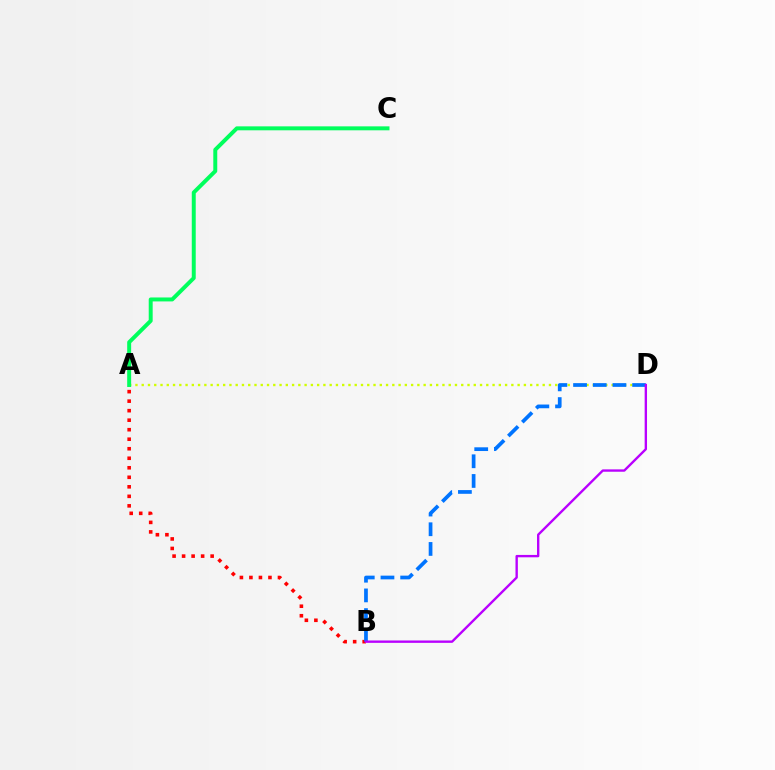{('A', 'D'): [{'color': '#d1ff00', 'line_style': 'dotted', 'thickness': 1.7}], ('A', 'B'): [{'color': '#ff0000', 'line_style': 'dotted', 'thickness': 2.59}], ('B', 'D'): [{'color': '#0074ff', 'line_style': 'dashed', 'thickness': 2.68}, {'color': '#b900ff', 'line_style': 'solid', 'thickness': 1.71}], ('A', 'C'): [{'color': '#00ff5c', 'line_style': 'solid', 'thickness': 2.85}]}